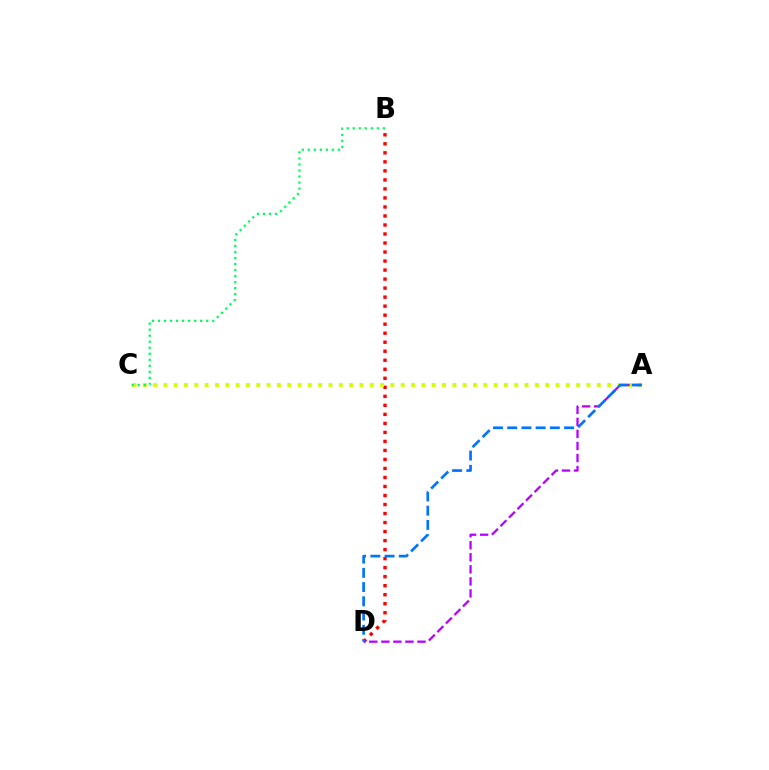{('B', 'D'): [{'color': '#ff0000', 'line_style': 'dotted', 'thickness': 2.45}], ('A', 'C'): [{'color': '#d1ff00', 'line_style': 'dotted', 'thickness': 2.8}], ('A', 'D'): [{'color': '#b900ff', 'line_style': 'dashed', 'thickness': 1.64}, {'color': '#0074ff', 'line_style': 'dashed', 'thickness': 1.93}], ('B', 'C'): [{'color': '#00ff5c', 'line_style': 'dotted', 'thickness': 1.64}]}